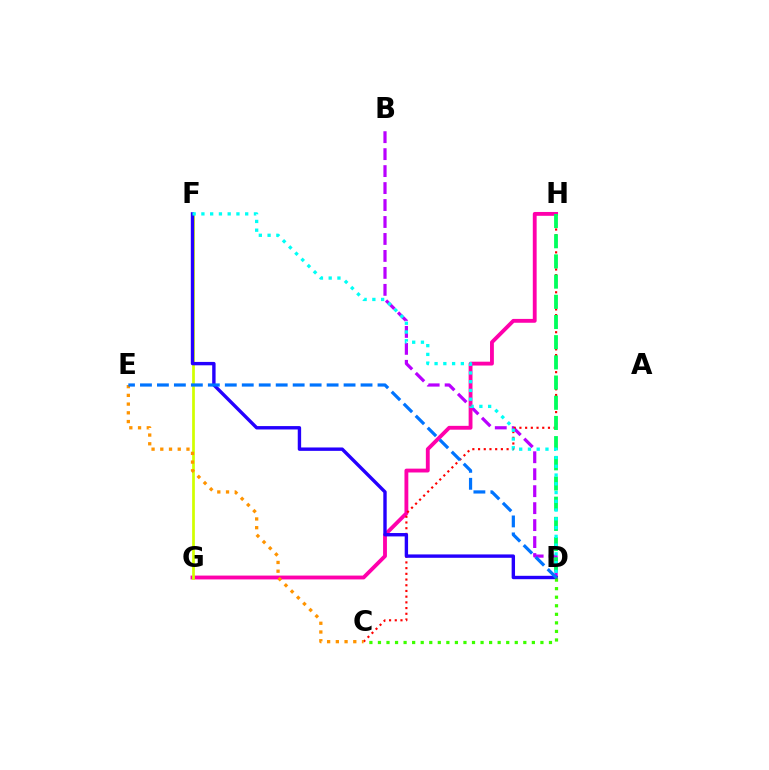{('B', 'D'): [{'color': '#b900ff', 'line_style': 'dashed', 'thickness': 2.3}], ('G', 'H'): [{'color': '#ff00ac', 'line_style': 'solid', 'thickness': 2.77}], ('F', 'G'): [{'color': '#d1ff00', 'line_style': 'solid', 'thickness': 1.97}], ('C', 'H'): [{'color': '#ff0000', 'line_style': 'dotted', 'thickness': 1.55}], ('D', 'F'): [{'color': '#2500ff', 'line_style': 'solid', 'thickness': 2.44}, {'color': '#00fff6', 'line_style': 'dotted', 'thickness': 2.38}], ('D', 'H'): [{'color': '#00ff5c', 'line_style': 'dashed', 'thickness': 2.74}], ('C', 'D'): [{'color': '#3dff00', 'line_style': 'dotted', 'thickness': 2.32}], ('C', 'E'): [{'color': '#ff9400', 'line_style': 'dotted', 'thickness': 2.37}], ('D', 'E'): [{'color': '#0074ff', 'line_style': 'dashed', 'thickness': 2.31}]}